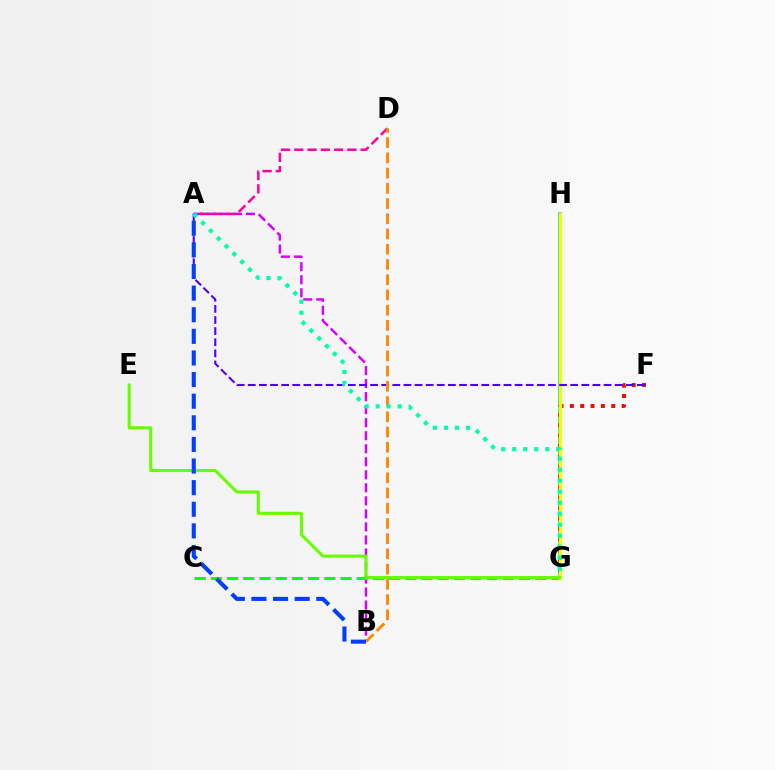{('G', 'H'): [{'color': '#00c7ff', 'line_style': 'solid', 'thickness': 2.63}, {'color': '#eeff00', 'line_style': 'solid', 'thickness': 2.44}], ('A', 'B'): [{'color': '#d600ff', 'line_style': 'dashed', 'thickness': 1.77}, {'color': '#003fff', 'line_style': 'dashed', 'thickness': 2.94}], ('C', 'G'): [{'color': '#00ff27', 'line_style': 'dashed', 'thickness': 2.2}], ('A', 'D'): [{'color': '#ff00a0', 'line_style': 'dashed', 'thickness': 1.8}], ('F', 'G'): [{'color': '#ff0000', 'line_style': 'dotted', 'thickness': 2.81}], ('A', 'F'): [{'color': '#4f00ff', 'line_style': 'dashed', 'thickness': 1.51}], ('E', 'G'): [{'color': '#66ff00', 'line_style': 'solid', 'thickness': 2.19}], ('B', 'D'): [{'color': '#ff8800', 'line_style': 'dashed', 'thickness': 2.07}], ('A', 'G'): [{'color': '#00ffaf', 'line_style': 'dotted', 'thickness': 2.99}]}